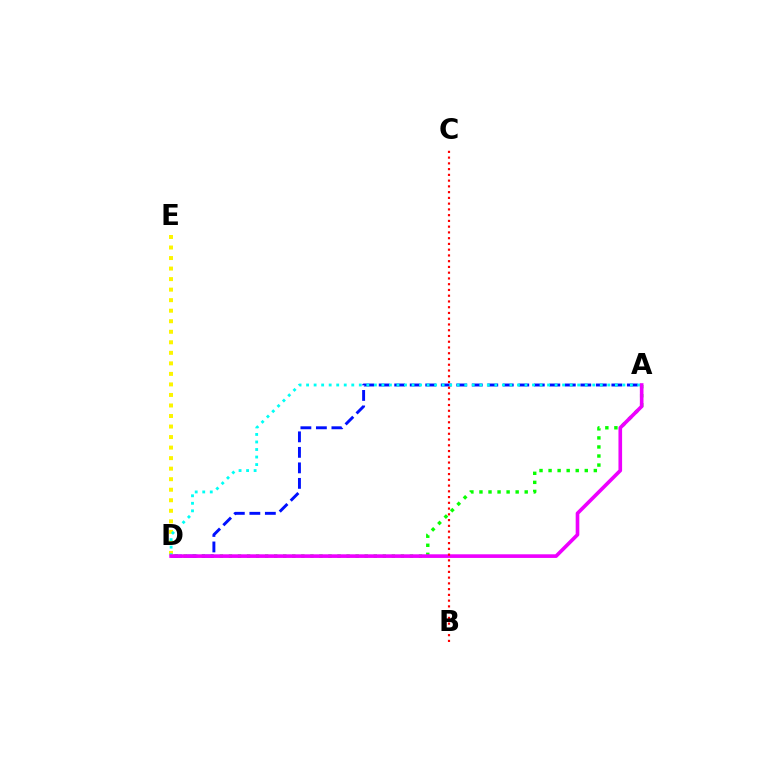{('A', 'D'): [{'color': '#08ff00', 'line_style': 'dotted', 'thickness': 2.46}, {'color': '#0010ff', 'line_style': 'dashed', 'thickness': 2.11}, {'color': '#00fff6', 'line_style': 'dotted', 'thickness': 2.05}, {'color': '#ee00ff', 'line_style': 'solid', 'thickness': 2.62}], ('D', 'E'): [{'color': '#fcf500', 'line_style': 'dotted', 'thickness': 2.86}], ('B', 'C'): [{'color': '#ff0000', 'line_style': 'dotted', 'thickness': 1.56}]}